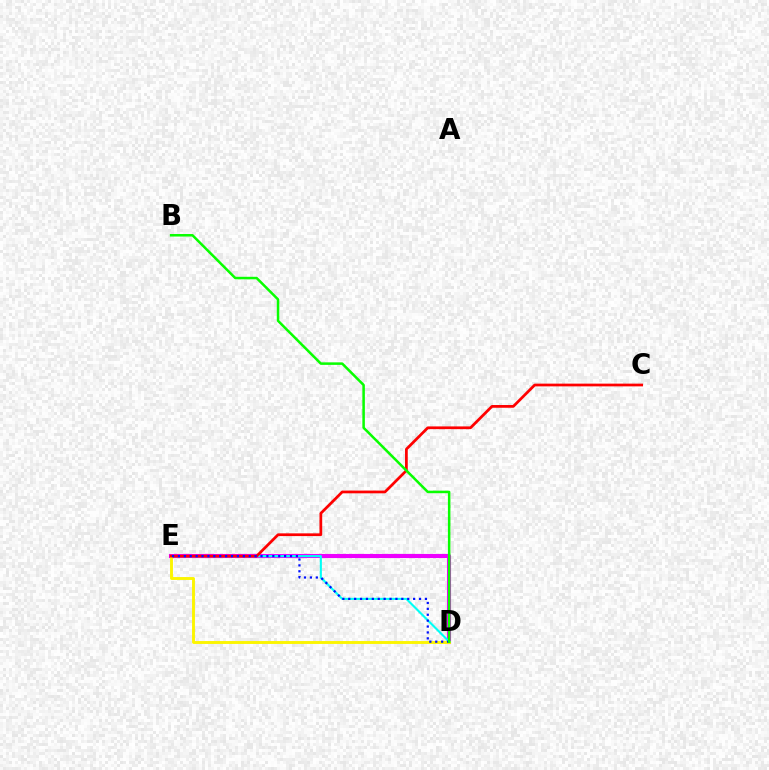{('D', 'E'): [{'color': '#ee00ff', 'line_style': 'solid', 'thickness': 2.97}, {'color': '#fcf500', 'line_style': 'solid', 'thickness': 2.09}, {'color': '#00fff6', 'line_style': 'solid', 'thickness': 1.52}, {'color': '#0010ff', 'line_style': 'dotted', 'thickness': 1.6}], ('C', 'E'): [{'color': '#ff0000', 'line_style': 'solid', 'thickness': 1.97}], ('B', 'D'): [{'color': '#08ff00', 'line_style': 'solid', 'thickness': 1.81}]}